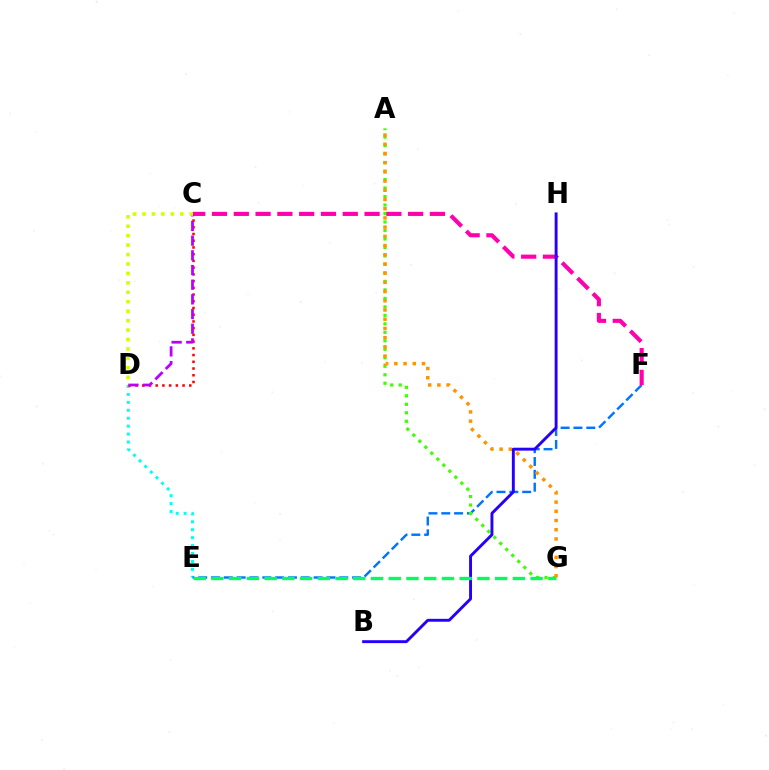{('D', 'E'): [{'color': '#00fff6', 'line_style': 'dotted', 'thickness': 2.15}], ('E', 'F'): [{'color': '#0074ff', 'line_style': 'dashed', 'thickness': 1.74}], ('A', 'G'): [{'color': '#3dff00', 'line_style': 'dotted', 'thickness': 2.31}, {'color': '#ff9400', 'line_style': 'dotted', 'thickness': 2.5}], ('C', 'D'): [{'color': '#ff0000', 'line_style': 'dotted', 'thickness': 1.83}, {'color': '#b900ff', 'line_style': 'dashed', 'thickness': 1.99}, {'color': '#d1ff00', 'line_style': 'dotted', 'thickness': 2.56}], ('C', 'F'): [{'color': '#ff00ac', 'line_style': 'dashed', 'thickness': 2.96}], ('B', 'H'): [{'color': '#2500ff', 'line_style': 'solid', 'thickness': 2.1}], ('E', 'G'): [{'color': '#00ff5c', 'line_style': 'dashed', 'thickness': 2.41}]}